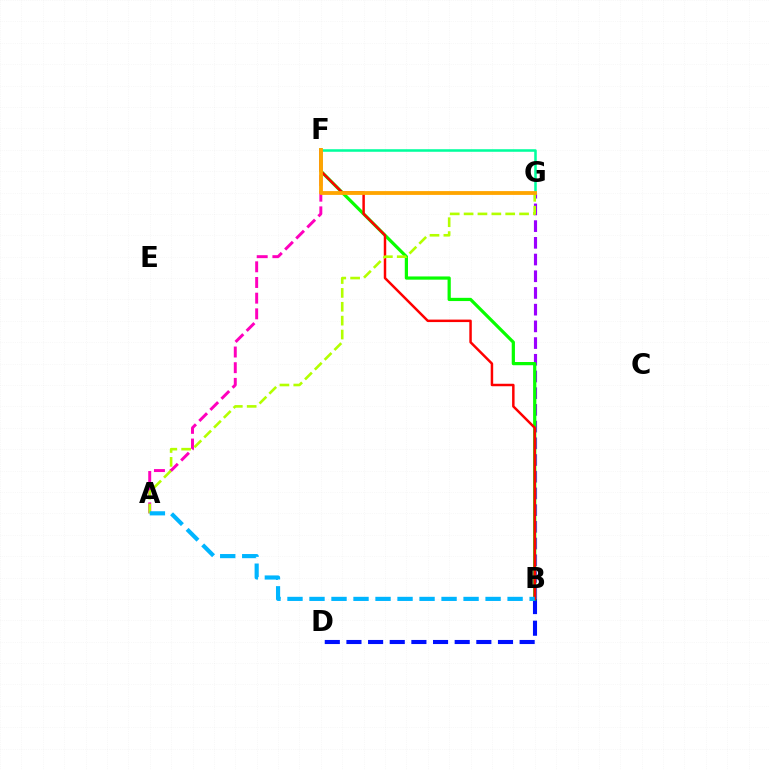{('B', 'G'): [{'color': '#9b00ff', 'line_style': 'dashed', 'thickness': 2.27}], ('B', 'D'): [{'color': '#0010ff', 'line_style': 'dashed', 'thickness': 2.94}], ('B', 'F'): [{'color': '#08ff00', 'line_style': 'solid', 'thickness': 2.32}, {'color': '#ff0000', 'line_style': 'solid', 'thickness': 1.78}], ('F', 'G'): [{'color': '#00ff9d', 'line_style': 'solid', 'thickness': 1.83}, {'color': '#ffa500', 'line_style': 'solid', 'thickness': 2.74}], ('A', 'F'): [{'color': '#ff00bd', 'line_style': 'dashed', 'thickness': 2.13}], ('A', 'G'): [{'color': '#b3ff00', 'line_style': 'dashed', 'thickness': 1.88}], ('A', 'B'): [{'color': '#00b5ff', 'line_style': 'dashed', 'thickness': 2.99}]}